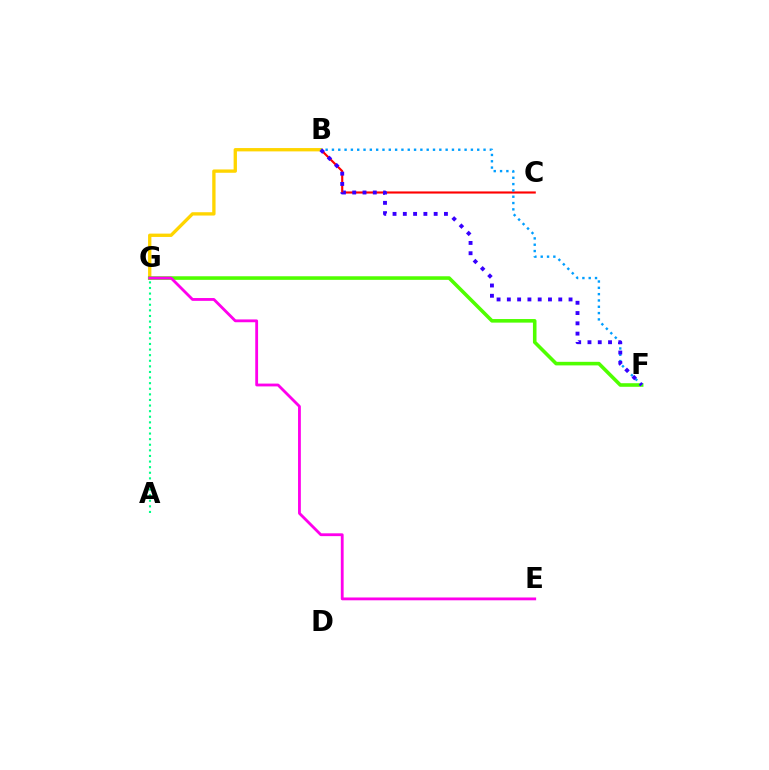{('B', 'C'): [{'color': '#ff0000', 'line_style': 'solid', 'thickness': 1.54}], ('B', 'G'): [{'color': '#ffd500', 'line_style': 'solid', 'thickness': 2.4}], ('F', 'G'): [{'color': '#4fff00', 'line_style': 'solid', 'thickness': 2.58}], ('B', 'F'): [{'color': '#009eff', 'line_style': 'dotted', 'thickness': 1.72}, {'color': '#3700ff', 'line_style': 'dotted', 'thickness': 2.79}], ('E', 'G'): [{'color': '#ff00ed', 'line_style': 'solid', 'thickness': 2.03}], ('A', 'G'): [{'color': '#00ff86', 'line_style': 'dotted', 'thickness': 1.52}]}